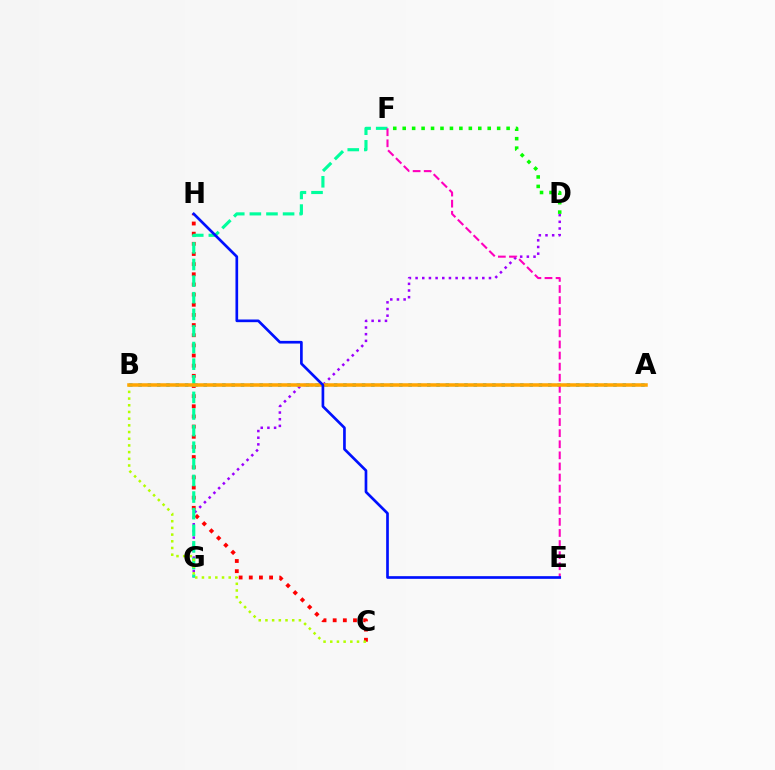{('D', 'G'): [{'color': '#9b00ff', 'line_style': 'dotted', 'thickness': 1.81}], ('C', 'H'): [{'color': '#ff0000', 'line_style': 'dotted', 'thickness': 2.76}], ('F', 'G'): [{'color': '#00ff9d', 'line_style': 'dashed', 'thickness': 2.26}], ('D', 'F'): [{'color': '#08ff00', 'line_style': 'dotted', 'thickness': 2.57}], ('A', 'B'): [{'color': '#00b5ff', 'line_style': 'dotted', 'thickness': 2.53}, {'color': '#ffa500', 'line_style': 'solid', 'thickness': 2.54}], ('E', 'F'): [{'color': '#ff00bd', 'line_style': 'dashed', 'thickness': 1.51}], ('B', 'C'): [{'color': '#b3ff00', 'line_style': 'dotted', 'thickness': 1.82}], ('E', 'H'): [{'color': '#0010ff', 'line_style': 'solid', 'thickness': 1.93}]}